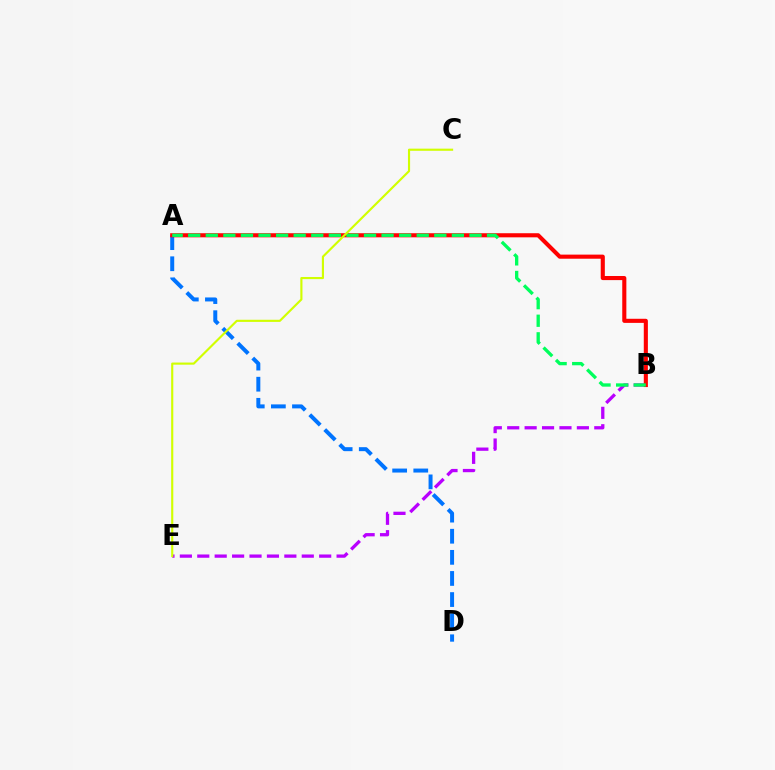{('B', 'E'): [{'color': '#b900ff', 'line_style': 'dashed', 'thickness': 2.37}], ('A', 'D'): [{'color': '#0074ff', 'line_style': 'dashed', 'thickness': 2.87}], ('A', 'B'): [{'color': '#ff0000', 'line_style': 'solid', 'thickness': 2.95}, {'color': '#00ff5c', 'line_style': 'dashed', 'thickness': 2.39}], ('C', 'E'): [{'color': '#d1ff00', 'line_style': 'solid', 'thickness': 1.54}]}